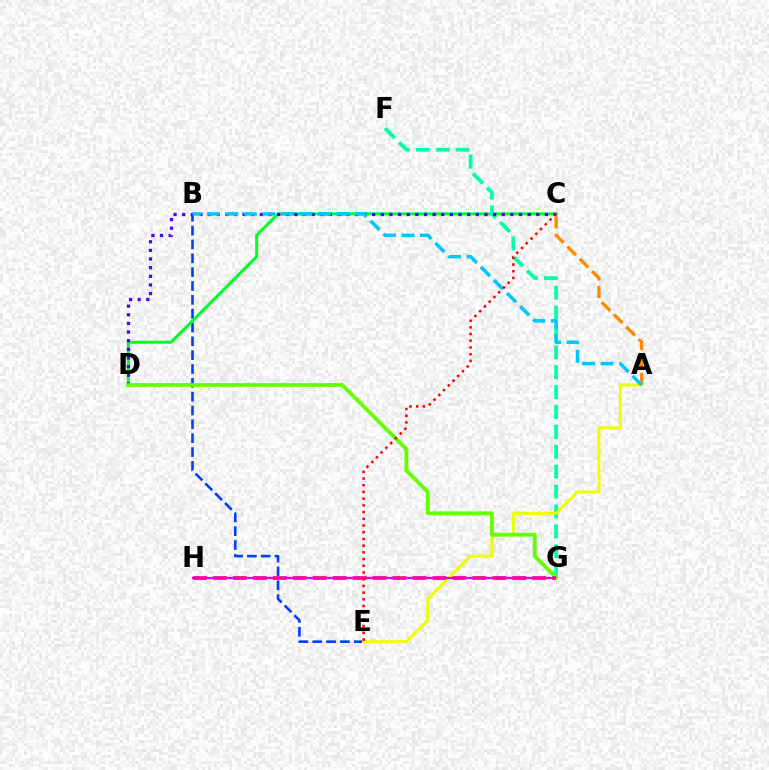{('B', 'E'): [{'color': '#003fff', 'line_style': 'dashed', 'thickness': 1.88}], ('C', 'D'): [{'color': '#00ff27', 'line_style': 'solid', 'thickness': 2.18}, {'color': '#4f00ff', 'line_style': 'dotted', 'thickness': 2.35}], ('F', 'G'): [{'color': '#00ffaf', 'line_style': 'dashed', 'thickness': 2.7}], ('A', 'E'): [{'color': '#eeff00', 'line_style': 'solid', 'thickness': 2.19}], ('A', 'C'): [{'color': '#ff8800', 'line_style': 'dashed', 'thickness': 2.37}], ('G', 'H'): [{'color': '#d600ff', 'line_style': 'solid', 'thickness': 1.6}, {'color': '#ff00a0', 'line_style': 'dashed', 'thickness': 2.71}], ('A', 'B'): [{'color': '#00c7ff', 'line_style': 'dashed', 'thickness': 2.51}], ('D', 'G'): [{'color': '#66ff00', 'line_style': 'solid', 'thickness': 2.76}], ('C', 'E'): [{'color': '#ff0000', 'line_style': 'dotted', 'thickness': 1.82}]}